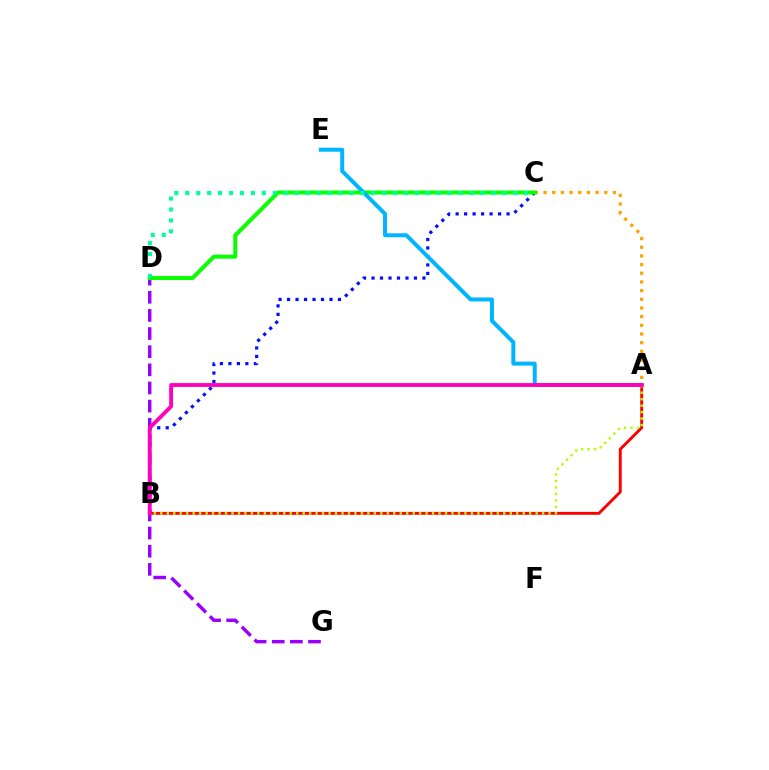{('A', 'C'): [{'color': '#ffa500', 'line_style': 'dotted', 'thickness': 2.36}], ('D', 'G'): [{'color': '#9b00ff', 'line_style': 'dashed', 'thickness': 2.46}], ('B', 'C'): [{'color': '#0010ff', 'line_style': 'dotted', 'thickness': 2.31}], ('C', 'D'): [{'color': '#08ff00', 'line_style': 'solid', 'thickness': 2.87}, {'color': '#00ff9d', 'line_style': 'dotted', 'thickness': 2.97}], ('A', 'E'): [{'color': '#00b5ff', 'line_style': 'solid', 'thickness': 2.86}], ('A', 'B'): [{'color': '#ff0000', 'line_style': 'solid', 'thickness': 2.08}, {'color': '#b3ff00', 'line_style': 'dotted', 'thickness': 1.76}, {'color': '#ff00bd', 'line_style': 'solid', 'thickness': 2.77}]}